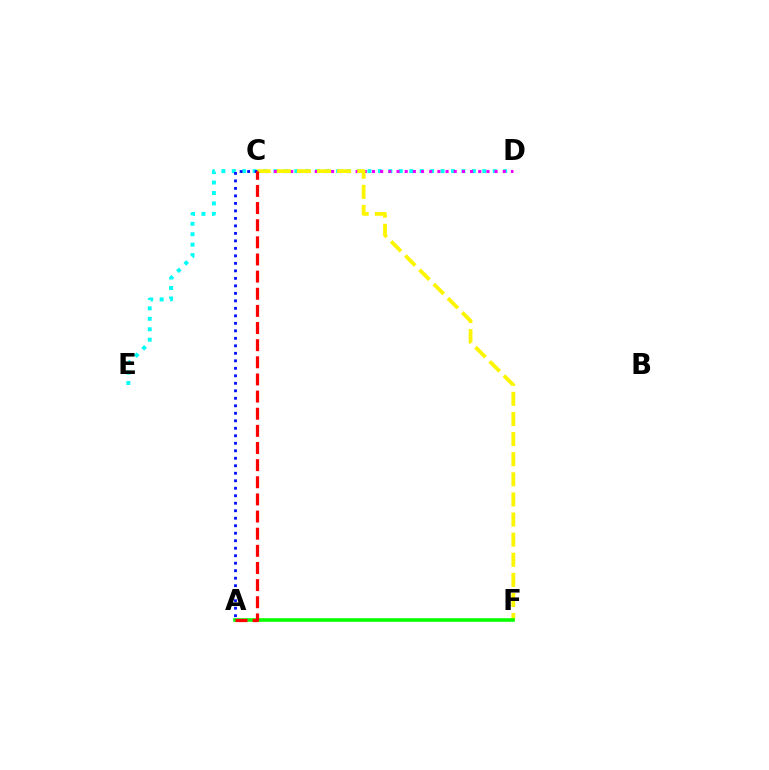{('D', 'E'): [{'color': '#00fff6', 'line_style': 'dotted', 'thickness': 2.84}], ('C', 'D'): [{'color': '#ee00ff', 'line_style': 'dotted', 'thickness': 2.22}], ('C', 'F'): [{'color': '#fcf500', 'line_style': 'dashed', 'thickness': 2.73}], ('A', 'F'): [{'color': '#08ff00', 'line_style': 'solid', 'thickness': 2.59}], ('A', 'C'): [{'color': '#0010ff', 'line_style': 'dotted', 'thickness': 2.04}, {'color': '#ff0000', 'line_style': 'dashed', 'thickness': 2.33}]}